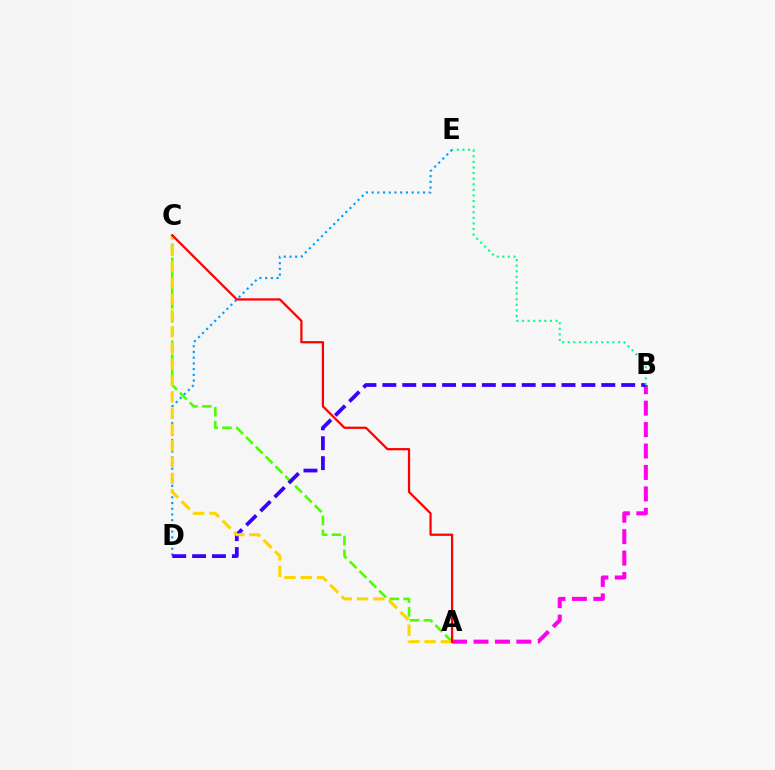{('A', 'B'): [{'color': '#ff00ed', 'line_style': 'dashed', 'thickness': 2.91}], ('D', 'E'): [{'color': '#009eff', 'line_style': 'dotted', 'thickness': 1.55}], ('A', 'C'): [{'color': '#4fff00', 'line_style': 'dashed', 'thickness': 1.88}, {'color': '#ffd500', 'line_style': 'dashed', 'thickness': 2.21}, {'color': '#ff0000', 'line_style': 'solid', 'thickness': 1.62}], ('B', 'D'): [{'color': '#3700ff', 'line_style': 'dashed', 'thickness': 2.7}], ('B', 'E'): [{'color': '#00ff86', 'line_style': 'dotted', 'thickness': 1.52}]}